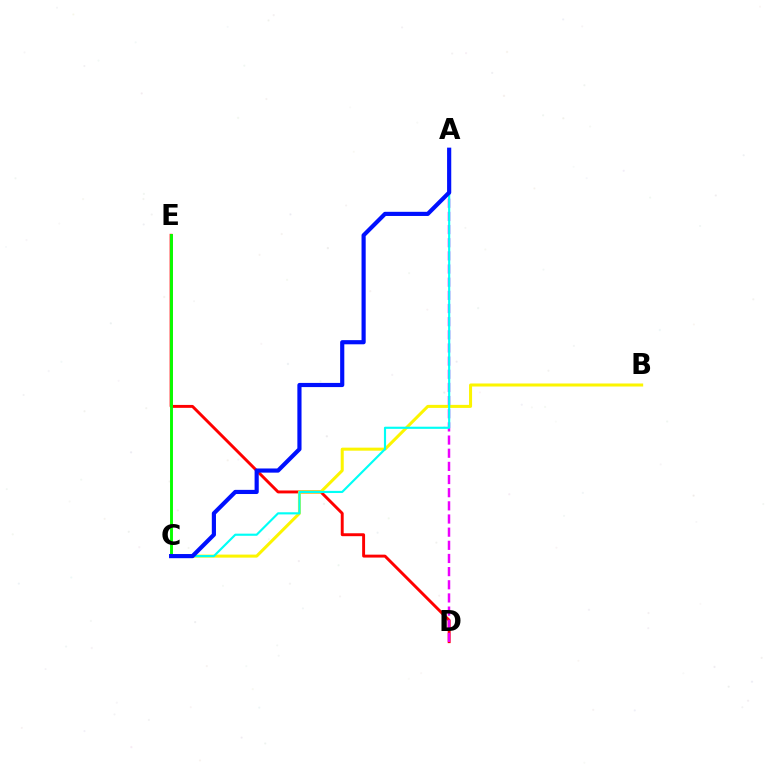{('D', 'E'): [{'color': '#ff0000', 'line_style': 'solid', 'thickness': 2.1}], ('B', 'C'): [{'color': '#fcf500', 'line_style': 'solid', 'thickness': 2.18}], ('C', 'E'): [{'color': '#08ff00', 'line_style': 'solid', 'thickness': 2.1}], ('A', 'D'): [{'color': '#ee00ff', 'line_style': 'dashed', 'thickness': 1.79}], ('A', 'C'): [{'color': '#00fff6', 'line_style': 'solid', 'thickness': 1.55}, {'color': '#0010ff', 'line_style': 'solid', 'thickness': 3.0}]}